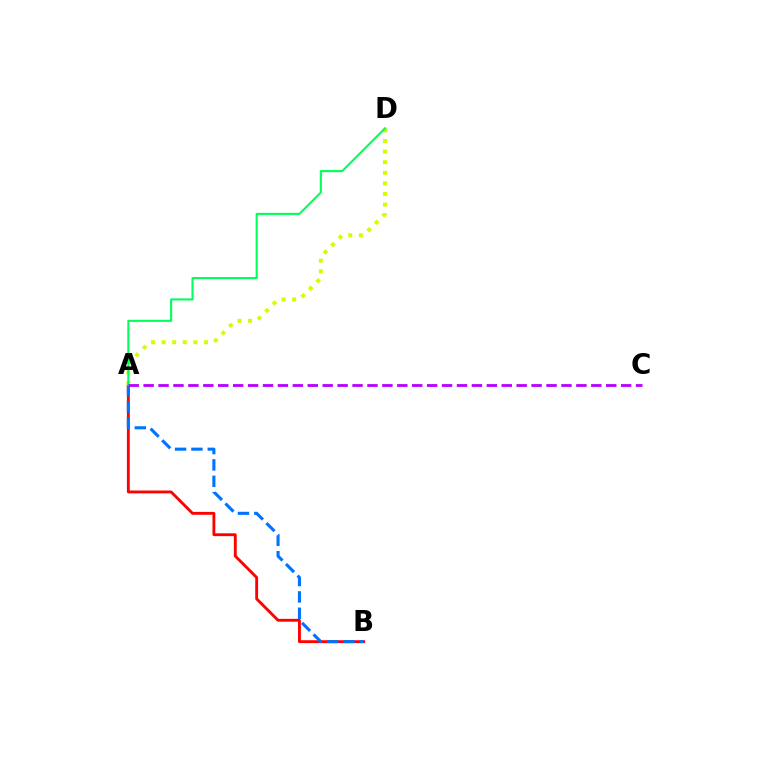{('A', 'B'): [{'color': '#ff0000', 'line_style': 'solid', 'thickness': 2.06}, {'color': '#0074ff', 'line_style': 'dashed', 'thickness': 2.22}], ('A', 'D'): [{'color': '#d1ff00', 'line_style': 'dotted', 'thickness': 2.88}, {'color': '#00ff5c', 'line_style': 'solid', 'thickness': 1.51}], ('A', 'C'): [{'color': '#b900ff', 'line_style': 'dashed', 'thickness': 2.03}]}